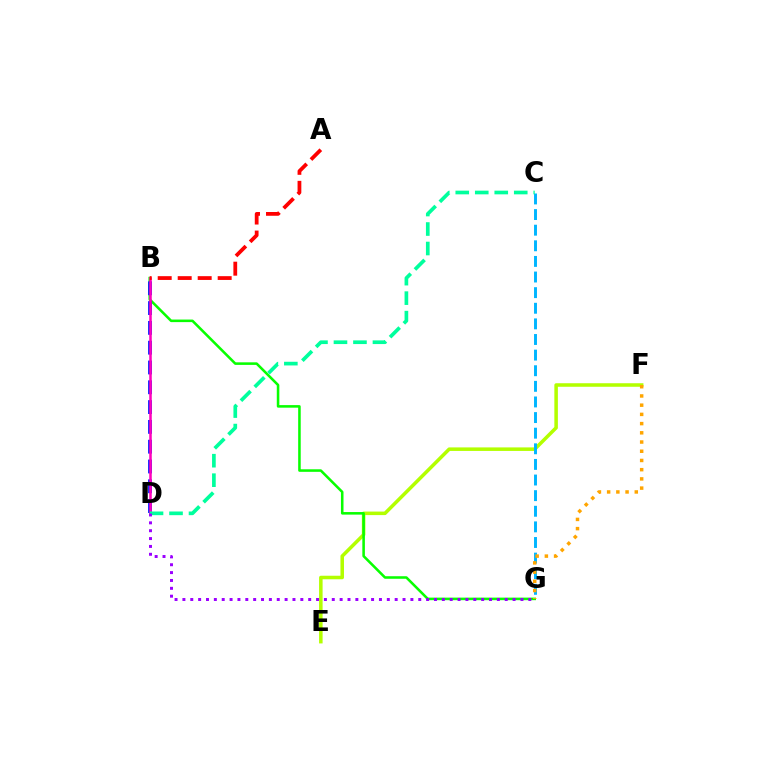{('E', 'F'): [{'color': '#b3ff00', 'line_style': 'solid', 'thickness': 2.54}], ('B', 'G'): [{'color': '#08ff00', 'line_style': 'solid', 'thickness': 1.84}], ('C', 'G'): [{'color': '#00b5ff', 'line_style': 'dashed', 'thickness': 2.12}], ('B', 'D'): [{'color': '#0010ff', 'line_style': 'dashed', 'thickness': 2.69}, {'color': '#ff00bd', 'line_style': 'solid', 'thickness': 1.81}], ('C', 'D'): [{'color': '#00ff9d', 'line_style': 'dashed', 'thickness': 2.65}], ('F', 'G'): [{'color': '#ffa500', 'line_style': 'dotted', 'thickness': 2.5}], ('D', 'G'): [{'color': '#9b00ff', 'line_style': 'dotted', 'thickness': 2.14}], ('A', 'B'): [{'color': '#ff0000', 'line_style': 'dashed', 'thickness': 2.72}]}